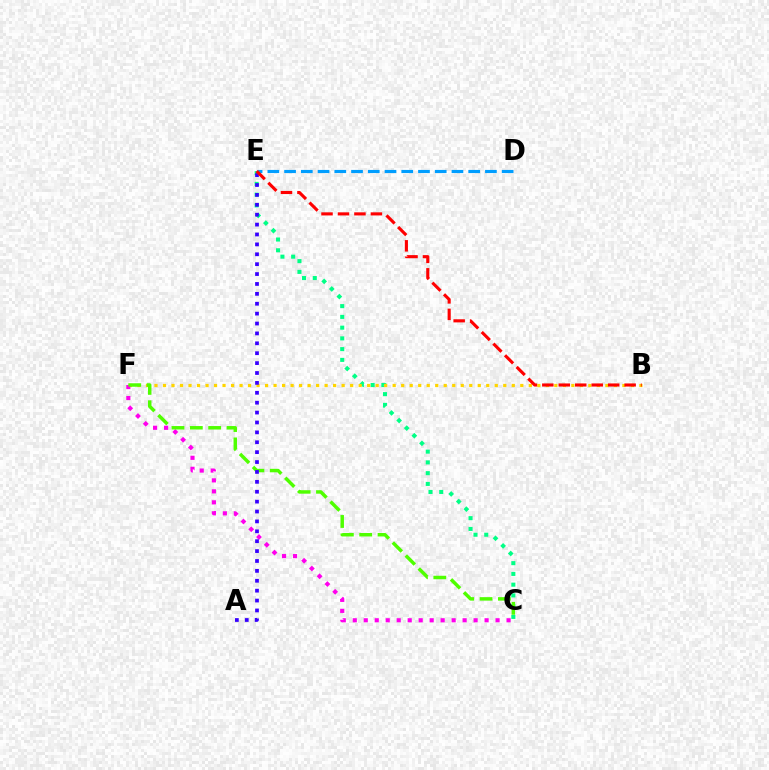{('C', 'E'): [{'color': '#00ff86', 'line_style': 'dotted', 'thickness': 2.92}], ('B', 'F'): [{'color': '#ffd500', 'line_style': 'dotted', 'thickness': 2.31}], ('C', 'F'): [{'color': '#ff00ed', 'line_style': 'dotted', 'thickness': 2.98}, {'color': '#4fff00', 'line_style': 'dashed', 'thickness': 2.49}], ('D', 'E'): [{'color': '#009eff', 'line_style': 'dashed', 'thickness': 2.27}], ('A', 'E'): [{'color': '#3700ff', 'line_style': 'dotted', 'thickness': 2.69}], ('B', 'E'): [{'color': '#ff0000', 'line_style': 'dashed', 'thickness': 2.24}]}